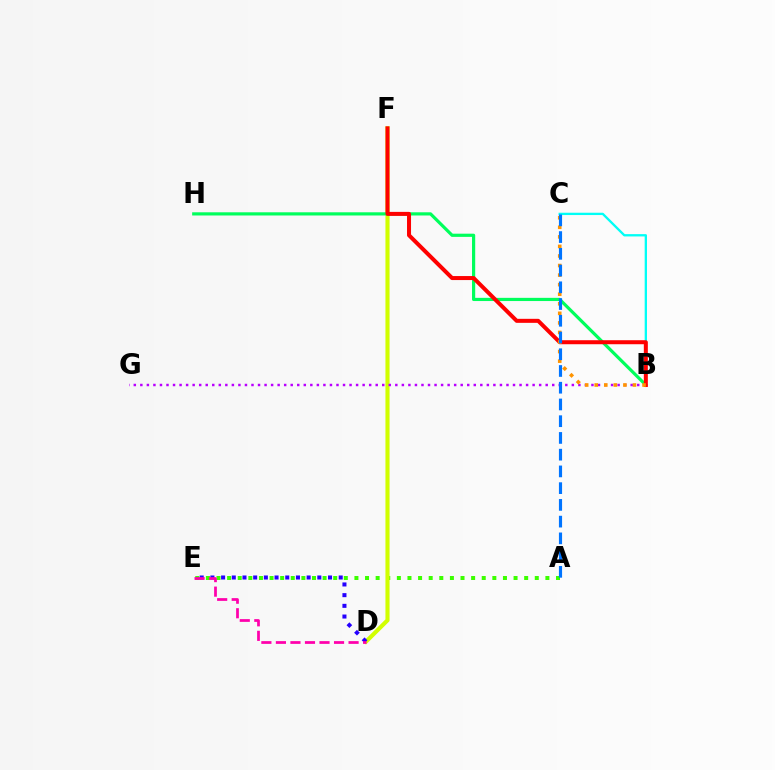{('A', 'E'): [{'color': '#3dff00', 'line_style': 'dotted', 'thickness': 2.88}], ('D', 'F'): [{'color': '#d1ff00', 'line_style': 'solid', 'thickness': 2.97}], ('D', 'E'): [{'color': '#2500ff', 'line_style': 'dotted', 'thickness': 2.9}, {'color': '#ff00ac', 'line_style': 'dashed', 'thickness': 1.97}], ('B', 'G'): [{'color': '#b900ff', 'line_style': 'dotted', 'thickness': 1.78}], ('B', 'C'): [{'color': '#00fff6', 'line_style': 'solid', 'thickness': 1.67}, {'color': '#ff9400', 'line_style': 'dotted', 'thickness': 2.6}], ('B', 'H'): [{'color': '#00ff5c', 'line_style': 'solid', 'thickness': 2.3}], ('B', 'F'): [{'color': '#ff0000', 'line_style': 'solid', 'thickness': 2.89}], ('A', 'C'): [{'color': '#0074ff', 'line_style': 'dashed', 'thickness': 2.27}]}